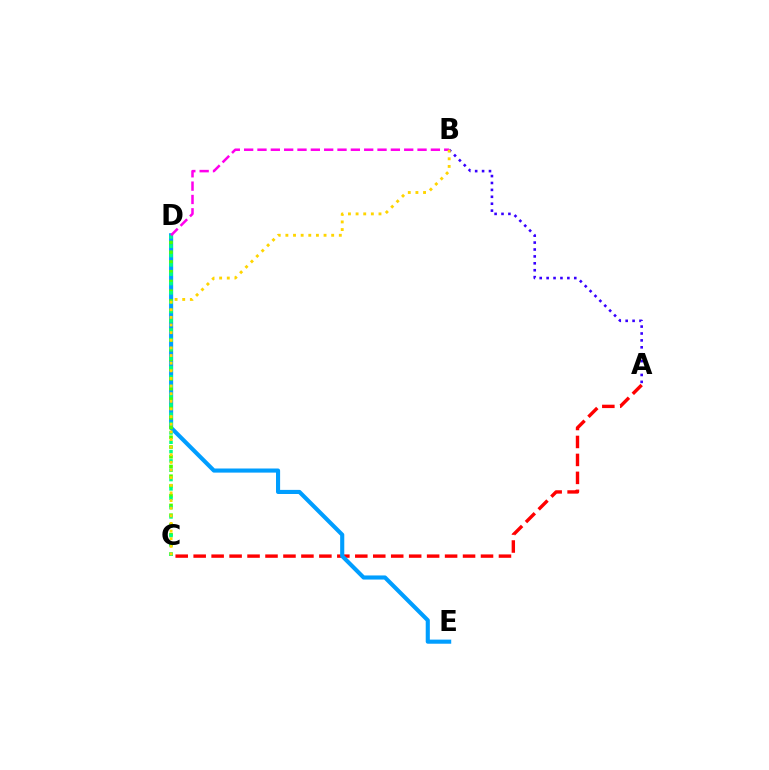{('A', 'C'): [{'color': '#ff0000', 'line_style': 'dashed', 'thickness': 2.44}], ('A', 'B'): [{'color': '#3700ff', 'line_style': 'dotted', 'thickness': 1.88}], ('D', 'E'): [{'color': '#009eff', 'line_style': 'solid', 'thickness': 2.96}], ('C', 'D'): [{'color': '#4fff00', 'line_style': 'dotted', 'thickness': 2.65}, {'color': '#00ff86', 'line_style': 'dotted', 'thickness': 2.54}], ('B', 'D'): [{'color': '#ff00ed', 'line_style': 'dashed', 'thickness': 1.81}], ('B', 'C'): [{'color': '#ffd500', 'line_style': 'dotted', 'thickness': 2.07}]}